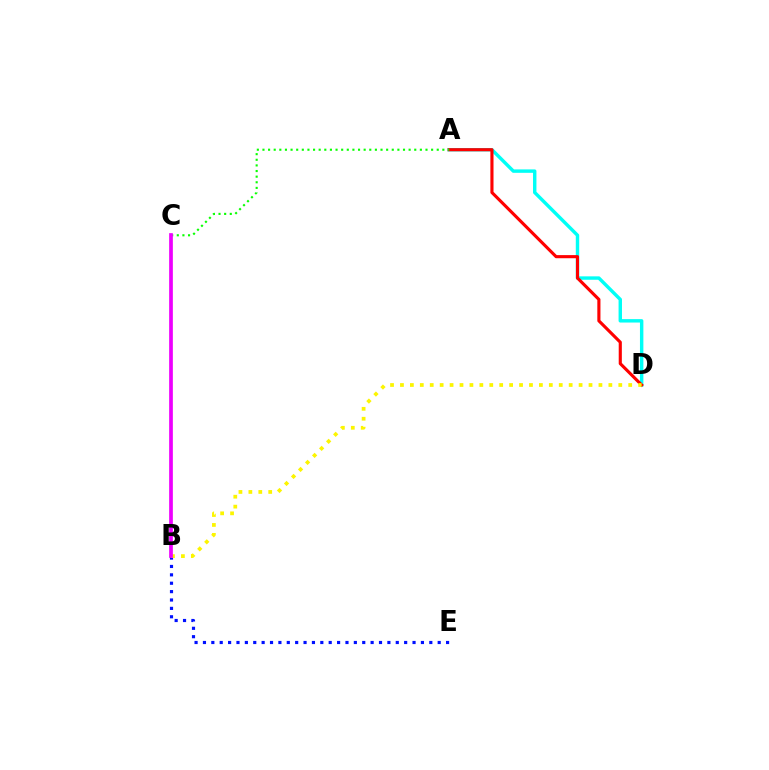{('A', 'D'): [{'color': '#00fff6', 'line_style': 'solid', 'thickness': 2.46}, {'color': '#ff0000', 'line_style': 'solid', 'thickness': 2.25}], ('B', 'E'): [{'color': '#0010ff', 'line_style': 'dotted', 'thickness': 2.28}], ('B', 'D'): [{'color': '#fcf500', 'line_style': 'dotted', 'thickness': 2.7}], ('A', 'C'): [{'color': '#08ff00', 'line_style': 'dotted', 'thickness': 1.53}], ('B', 'C'): [{'color': '#ee00ff', 'line_style': 'solid', 'thickness': 2.67}]}